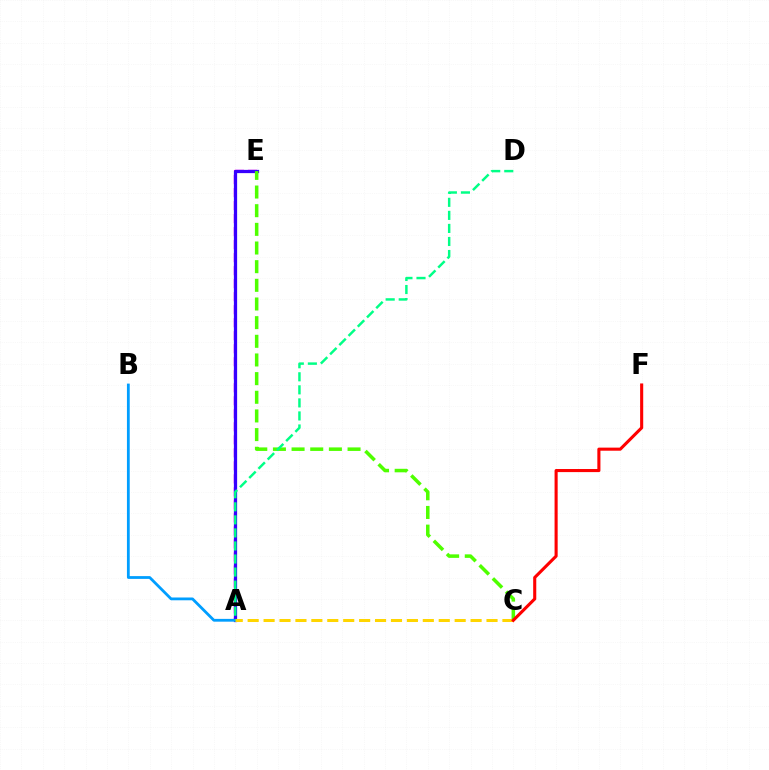{('A', 'E'): [{'color': '#ff00ed', 'line_style': 'dashed', 'thickness': 1.77}, {'color': '#3700ff', 'line_style': 'solid', 'thickness': 2.33}], ('C', 'E'): [{'color': '#4fff00', 'line_style': 'dashed', 'thickness': 2.53}], ('A', 'B'): [{'color': '#009eff', 'line_style': 'solid', 'thickness': 2.01}], ('A', 'C'): [{'color': '#ffd500', 'line_style': 'dashed', 'thickness': 2.16}], ('A', 'D'): [{'color': '#00ff86', 'line_style': 'dashed', 'thickness': 1.77}], ('C', 'F'): [{'color': '#ff0000', 'line_style': 'solid', 'thickness': 2.22}]}